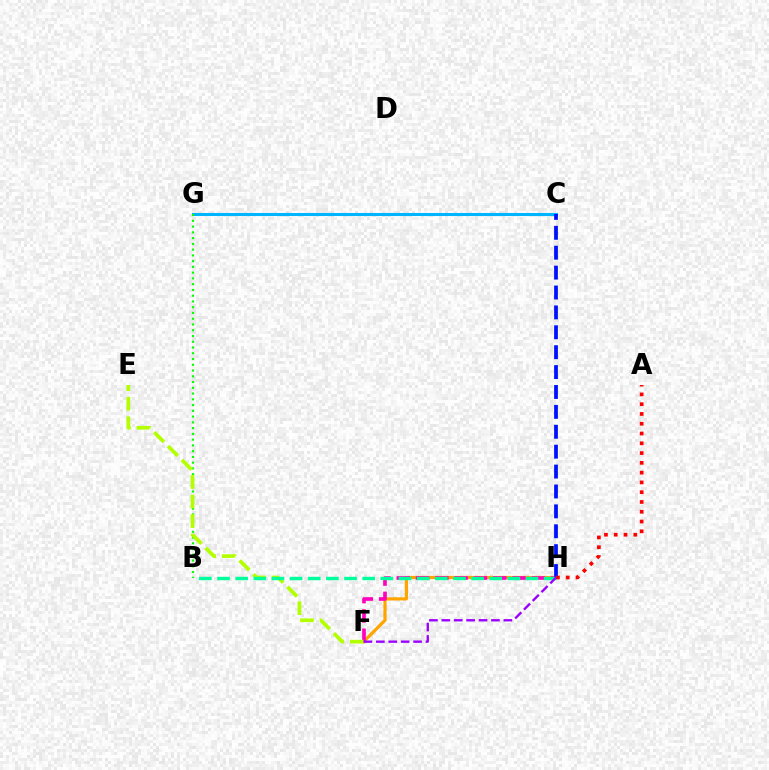{('F', 'H'): [{'color': '#ffa500', 'line_style': 'solid', 'thickness': 2.31}, {'color': '#ff00bd', 'line_style': 'dashed', 'thickness': 2.62}, {'color': '#9b00ff', 'line_style': 'dashed', 'thickness': 1.69}], ('C', 'G'): [{'color': '#00b5ff', 'line_style': 'solid', 'thickness': 2.21}], ('B', 'G'): [{'color': '#08ff00', 'line_style': 'dotted', 'thickness': 1.56}], ('C', 'H'): [{'color': '#0010ff', 'line_style': 'dashed', 'thickness': 2.7}], ('E', 'F'): [{'color': '#b3ff00', 'line_style': 'dashed', 'thickness': 2.66}], ('B', 'H'): [{'color': '#00ff9d', 'line_style': 'dashed', 'thickness': 2.47}], ('A', 'H'): [{'color': '#ff0000', 'line_style': 'dotted', 'thickness': 2.66}]}